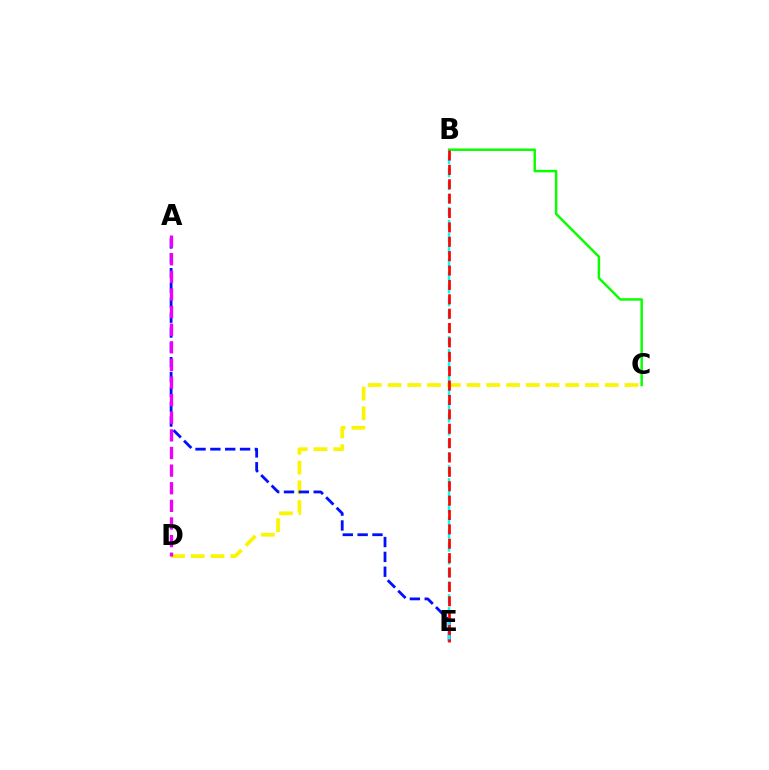{('C', 'D'): [{'color': '#fcf500', 'line_style': 'dashed', 'thickness': 2.68}], ('A', 'E'): [{'color': '#0010ff', 'line_style': 'dashed', 'thickness': 2.02}], ('B', 'C'): [{'color': '#08ff00', 'line_style': 'solid', 'thickness': 1.76}], ('A', 'D'): [{'color': '#ee00ff', 'line_style': 'dashed', 'thickness': 2.39}], ('B', 'E'): [{'color': '#00fff6', 'line_style': 'dashed', 'thickness': 1.75}, {'color': '#ff0000', 'line_style': 'dashed', 'thickness': 1.95}]}